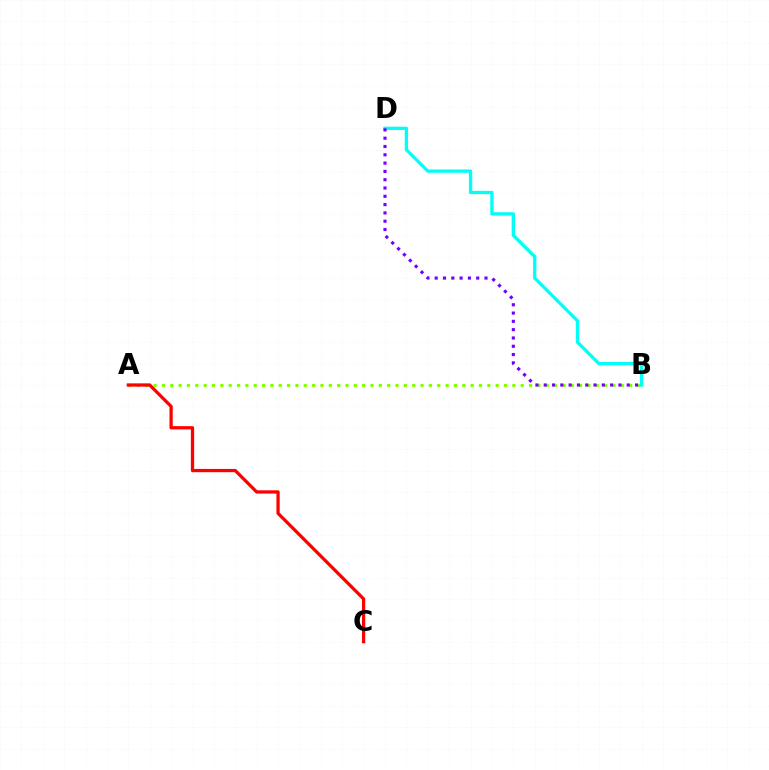{('A', 'B'): [{'color': '#84ff00', 'line_style': 'dotted', 'thickness': 2.27}], ('B', 'D'): [{'color': '#00fff6', 'line_style': 'solid', 'thickness': 2.39}, {'color': '#7200ff', 'line_style': 'dotted', 'thickness': 2.26}], ('A', 'C'): [{'color': '#ff0000', 'line_style': 'solid', 'thickness': 2.35}]}